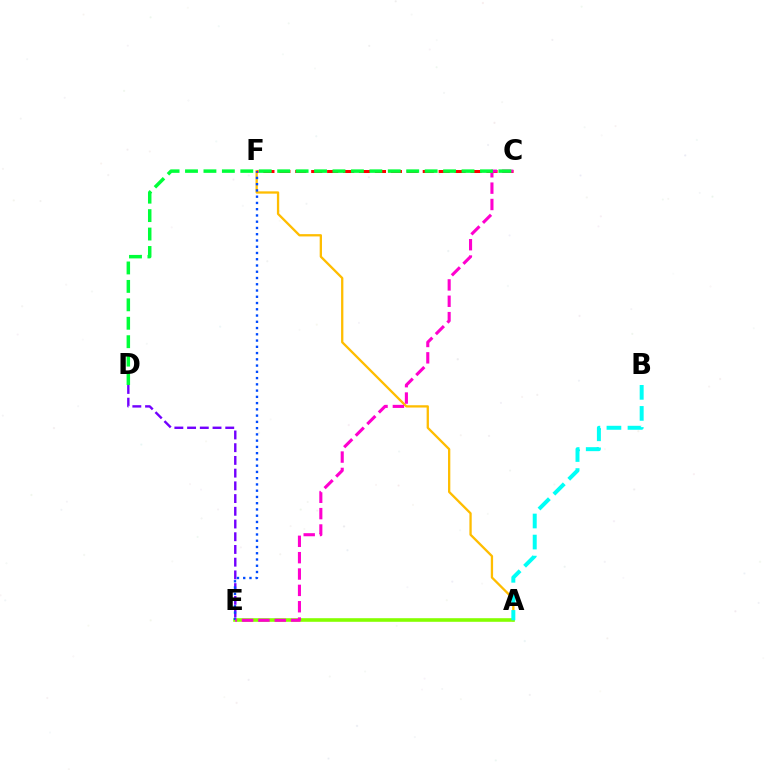{('A', 'F'): [{'color': '#ffbd00', 'line_style': 'solid', 'thickness': 1.66}], ('D', 'E'): [{'color': '#7200ff', 'line_style': 'dashed', 'thickness': 1.73}], ('A', 'E'): [{'color': '#84ff00', 'line_style': 'solid', 'thickness': 2.59}], ('E', 'F'): [{'color': '#004bff', 'line_style': 'dotted', 'thickness': 1.7}], ('C', 'F'): [{'color': '#ff0000', 'line_style': 'dashed', 'thickness': 2.16}], ('C', 'E'): [{'color': '#ff00cf', 'line_style': 'dashed', 'thickness': 2.22}], ('A', 'B'): [{'color': '#00fff6', 'line_style': 'dashed', 'thickness': 2.86}], ('C', 'D'): [{'color': '#00ff39', 'line_style': 'dashed', 'thickness': 2.5}]}